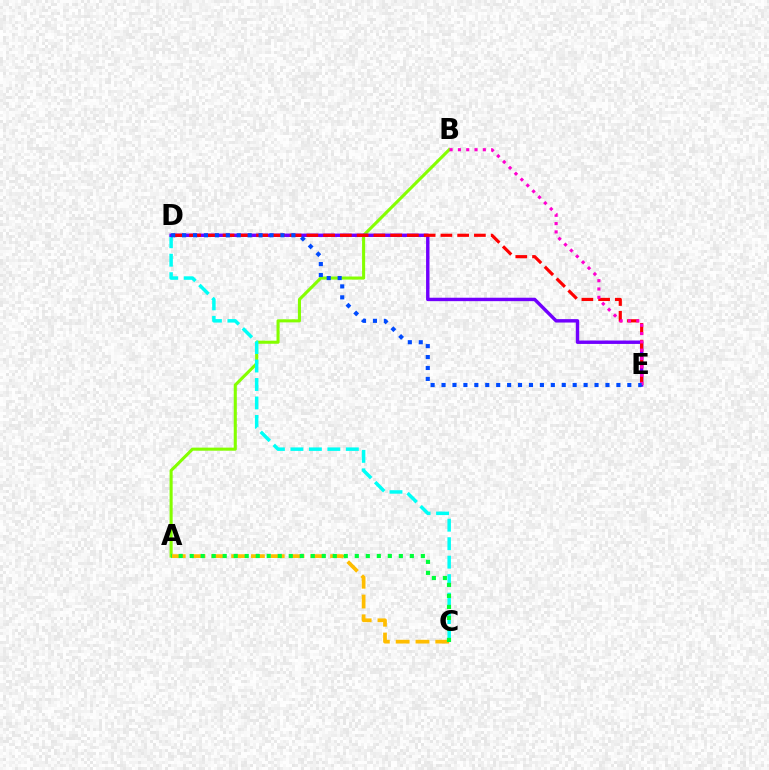{('A', 'B'): [{'color': '#84ff00', 'line_style': 'solid', 'thickness': 2.21}], ('C', 'D'): [{'color': '#00fff6', 'line_style': 'dashed', 'thickness': 2.51}], ('A', 'C'): [{'color': '#ffbd00', 'line_style': 'dashed', 'thickness': 2.69}, {'color': '#00ff39', 'line_style': 'dotted', 'thickness': 2.99}], ('D', 'E'): [{'color': '#7200ff', 'line_style': 'solid', 'thickness': 2.46}, {'color': '#ff0000', 'line_style': 'dashed', 'thickness': 2.28}, {'color': '#004bff', 'line_style': 'dotted', 'thickness': 2.97}], ('B', 'E'): [{'color': '#ff00cf', 'line_style': 'dotted', 'thickness': 2.26}]}